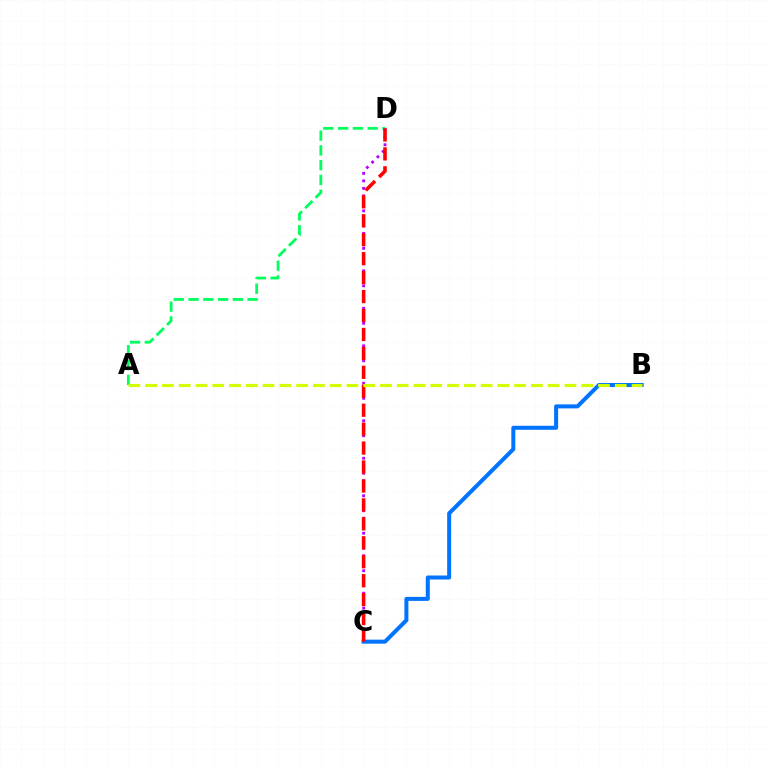{('B', 'C'): [{'color': '#0074ff', 'line_style': 'solid', 'thickness': 2.89}], ('A', 'D'): [{'color': '#00ff5c', 'line_style': 'dashed', 'thickness': 2.01}], ('C', 'D'): [{'color': '#b900ff', 'line_style': 'dotted', 'thickness': 2.04}, {'color': '#ff0000', 'line_style': 'dashed', 'thickness': 2.57}], ('A', 'B'): [{'color': '#d1ff00', 'line_style': 'dashed', 'thickness': 2.28}]}